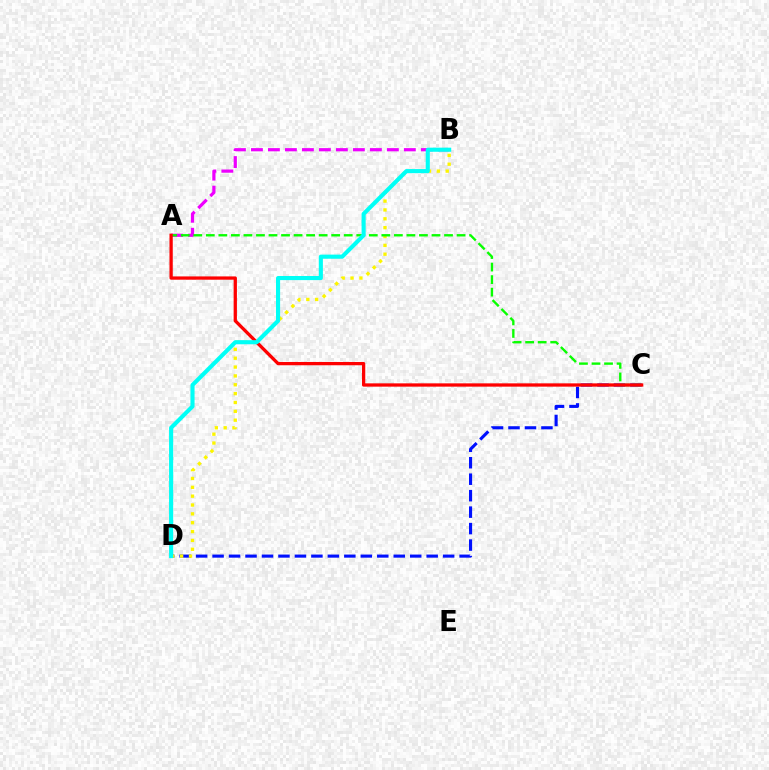{('C', 'D'): [{'color': '#0010ff', 'line_style': 'dashed', 'thickness': 2.24}], ('A', 'B'): [{'color': '#ee00ff', 'line_style': 'dashed', 'thickness': 2.31}], ('B', 'D'): [{'color': '#fcf500', 'line_style': 'dotted', 'thickness': 2.41}, {'color': '#00fff6', 'line_style': 'solid', 'thickness': 2.96}], ('A', 'C'): [{'color': '#08ff00', 'line_style': 'dashed', 'thickness': 1.7}, {'color': '#ff0000', 'line_style': 'solid', 'thickness': 2.37}]}